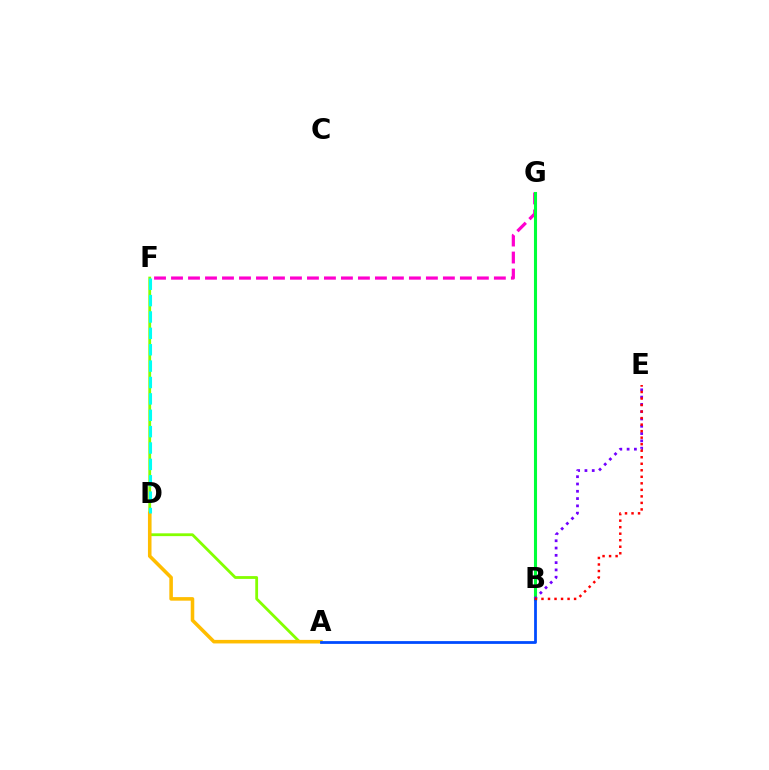{('A', 'F'): [{'color': '#84ff00', 'line_style': 'solid', 'thickness': 2.02}], ('A', 'D'): [{'color': '#ffbd00', 'line_style': 'solid', 'thickness': 2.56}], ('D', 'F'): [{'color': '#00fff6', 'line_style': 'dashed', 'thickness': 2.23}], ('F', 'G'): [{'color': '#ff00cf', 'line_style': 'dashed', 'thickness': 2.31}], ('B', 'G'): [{'color': '#00ff39', 'line_style': 'solid', 'thickness': 2.22}], ('A', 'B'): [{'color': '#004bff', 'line_style': 'solid', 'thickness': 2.0}], ('B', 'E'): [{'color': '#7200ff', 'line_style': 'dotted', 'thickness': 1.98}, {'color': '#ff0000', 'line_style': 'dotted', 'thickness': 1.77}]}